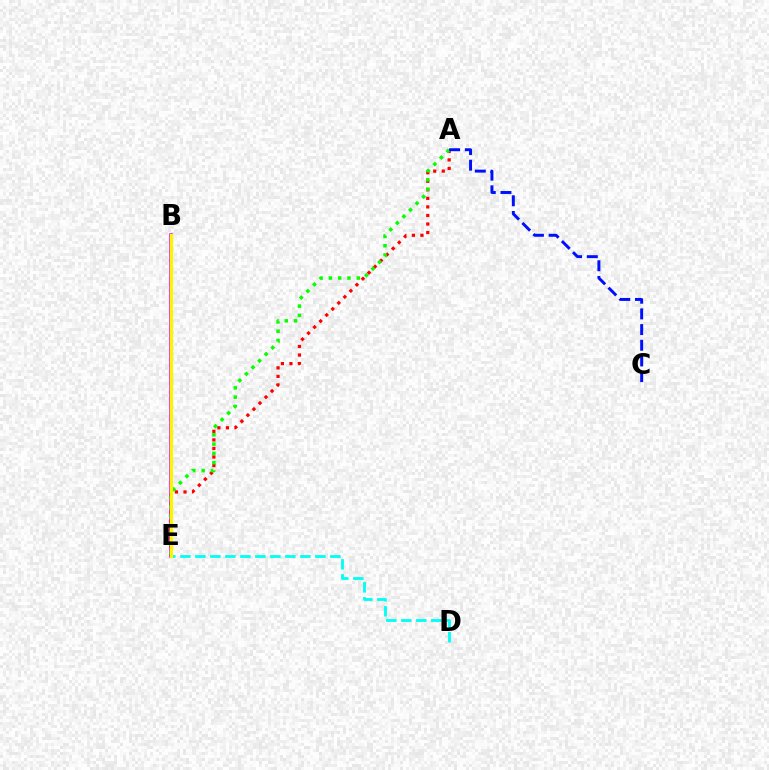{('B', 'E'): [{'color': '#ee00ff', 'line_style': 'solid', 'thickness': 2.55}, {'color': '#fcf500', 'line_style': 'solid', 'thickness': 2.29}], ('A', 'E'): [{'color': '#ff0000', 'line_style': 'dotted', 'thickness': 2.32}, {'color': '#08ff00', 'line_style': 'dotted', 'thickness': 2.53}], ('A', 'C'): [{'color': '#0010ff', 'line_style': 'dashed', 'thickness': 2.13}], ('D', 'E'): [{'color': '#00fff6', 'line_style': 'dashed', 'thickness': 2.04}]}